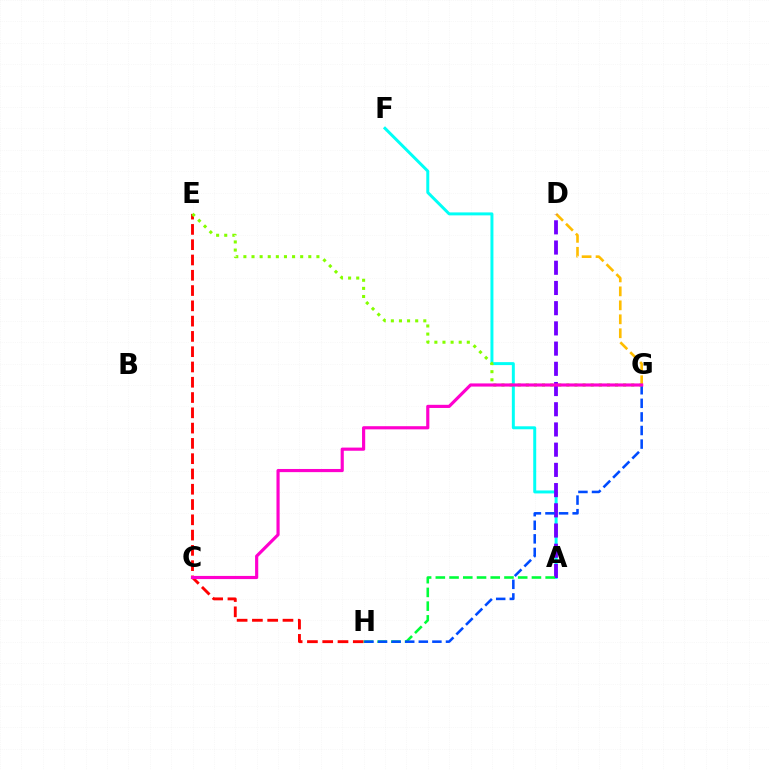{('A', 'F'): [{'color': '#00fff6', 'line_style': 'solid', 'thickness': 2.14}], ('D', 'G'): [{'color': '#ffbd00', 'line_style': 'dashed', 'thickness': 1.9}], ('A', 'D'): [{'color': '#7200ff', 'line_style': 'dashed', 'thickness': 2.75}], ('E', 'H'): [{'color': '#ff0000', 'line_style': 'dashed', 'thickness': 2.08}], ('A', 'H'): [{'color': '#00ff39', 'line_style': 'dashed', 'thickness': 1.87}], ('G', 'H'): [{'color': '#004bff', 'line_style': 'dashed', 'thickness': 1.85}], ('E', 'G'): [{'color': '#84ff00', 'line_style': 'dotted', 'thickness': 2.2}], ('C', 'G'): [{'color': '#ff00cf', 'line_style': 'solid', 'thickness': 2.27}]}